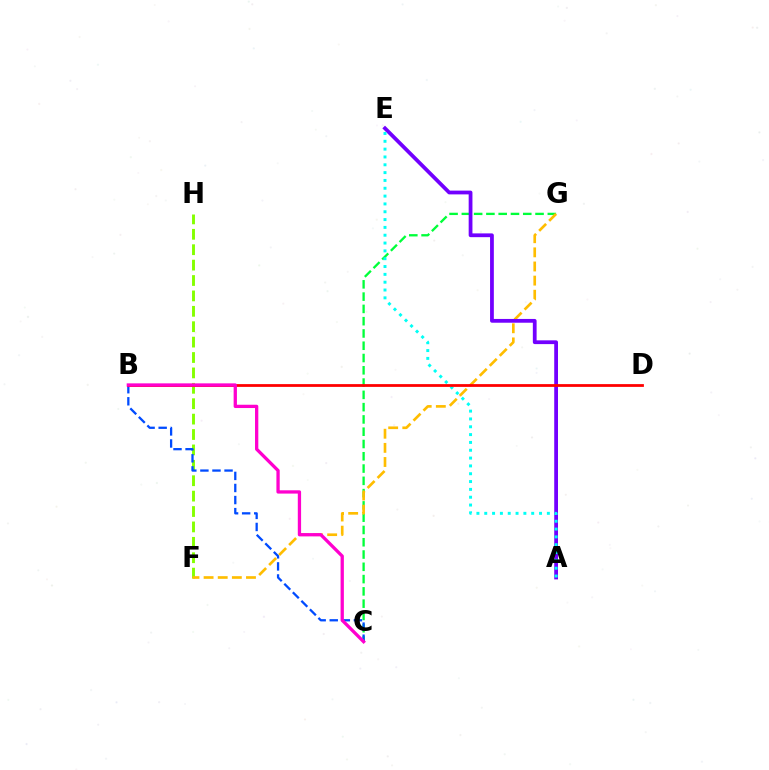{('C', 'G'): [{'color': '#00ff39', 'line_style': 'dashed', 'thickness': 1.67}], ('F', 'H'): [{'color': '#84ff00', 'line_style': 'dashed', 'thickness': 2.09}], ('F', 'G'): [{'color': '#ffbd00', 'line_style': 'dashed', 'thickness': 1.92}], ('A', 'E'): [{'color': '#7200ff', 'line_style': 'solid', 'thickness': 2.72}, {'color': '#00fff6', 'line_style': 'dotted', 'thickness': 2.13}], ('B', 'C'): [{'color': '#004bff', 'line_style': 'dashed', 'thickness': 1.64}, {'color': '#ff00cf', 'line_style': 'solid', 'thickness': 2.37}], ('B', 'D'): [{'color': '#ff0000', 'line_style': 'solid', 'thickness': 2.0}]}